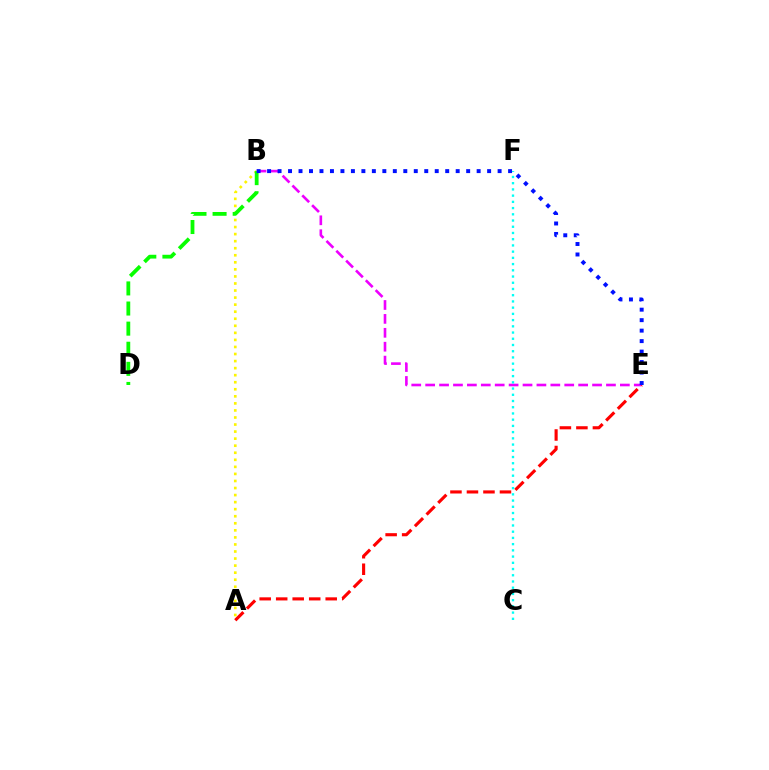{('B', 'E'): [{'color': '#ee00ff', 'line_style': 'dashed', 'thickness': 1.89}, {'color': '#0010ff', 'line_style': 'dotted', 'thickness': 2.85}], ('A', 'E'): [{'color': '#ff0000', 'line_style': 'dashed', 'thickness': 2.24}], ('A', 'B'): [{'color': '#fcf500', 'line_style': 'dotted', 'thickness': 1.92}], ('C', 'F'): [{'color': '#00fff6', 'line_style': 'dotted', 'thickness': 1.69}], ('B', 'D'): [{'color': '#08ff00', 'line_style': 'dashed', 'thickness': 2.73}]}